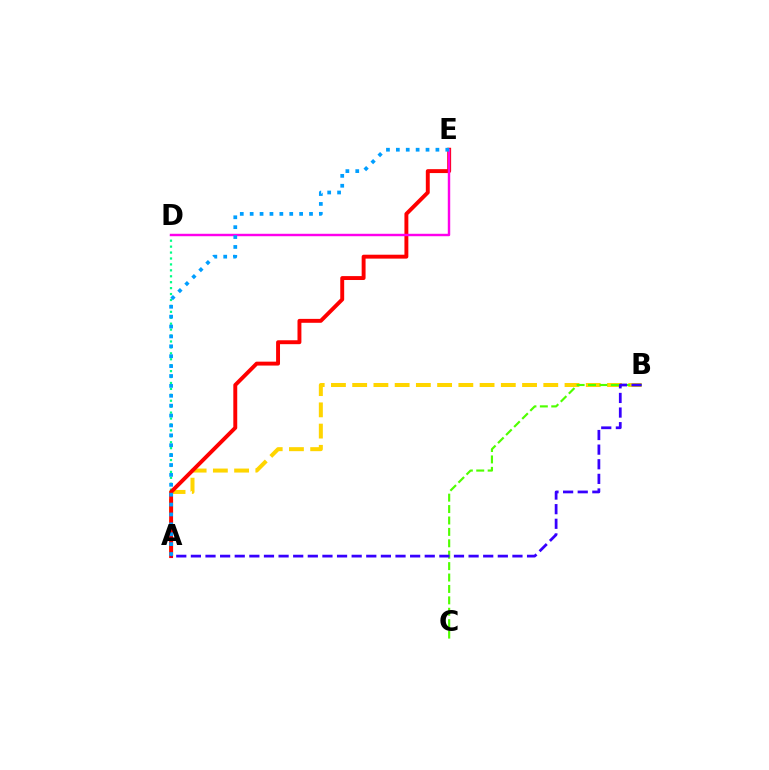{('A', 'B'): [{'color': '#ffd500', 'line_style': 'dashed', 'thickness': 2.88}, {'color': '#3700ff', 'line_style': 'dashed', 'thickness': 1.99}], ('B', 'C'): [{'color': '#4fff00', 'line_style': 'dashed', 'thickness': 1.55}], ('A', 'D'): [{'color': '#00ff86', 'line_style': 'dotted', 'thickness': 1.61}], ('A', 'E'): [{'color': '#ff0000', 'line_style': 'solid', 'thickness': 2.82}, {'color': '#009eff', 'line_style': 'dotted', 'thickness': 2.69}], ('D', 'E'): [{'color': '#ff00ed', 'line_style': 'solid', 'thickness': 1.76}]}